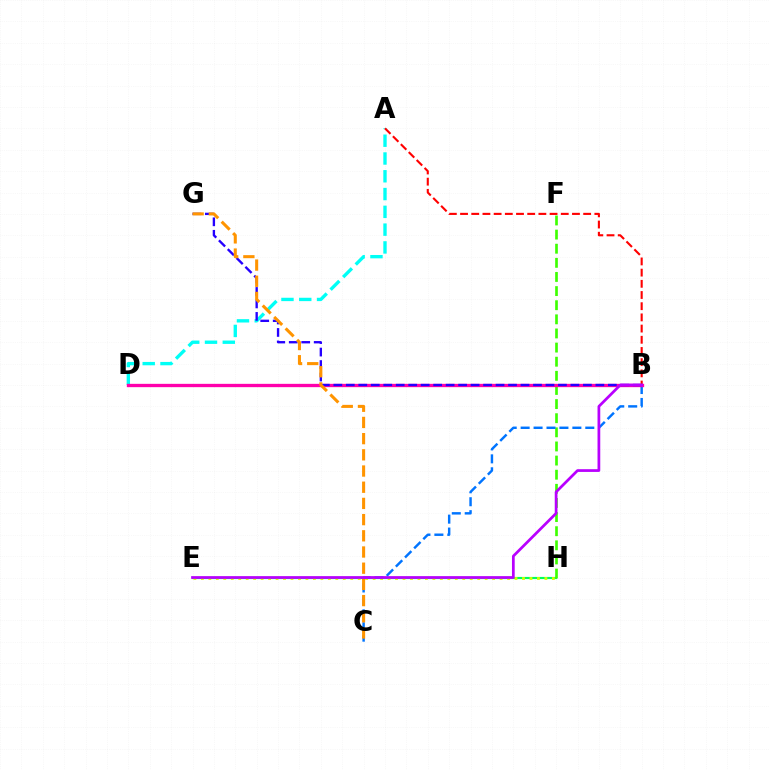{('A', 'D'): [{'color': '#00fff6', 'line_style': 'dashed', 'thickness': 2.42}], ('A', 'B'): [{'color': '#ff0000', 'line_style': 'dashed', 'thickness': 1.52}], ('E', 'H'): [{'color': '#00ff5c', 'line_style': 'solid', 'thickness': 1.56}, {'color': '#d1ff00', 'line_style': 'dotted', 'thickness': 2.03}], ('F', 'H'): [{'color': '#3dff00', 'line_style': 'dashed', 'thickness': 1.92}], ('B', 'C'): [{'color': '#0074ff', 'line_style': 'dashed', 'thickness': 1.76}], ('B', 'D'): [{'color': '#ff00ac', 'line_style': 'solid', 'thickness': 2.39}], ('B', 'G'): [{'color': '#2500ff', 'line_style': 'dashed', 'thickness': 1.7}], ('C', 'G'): [{'color': '#ff9400', 'line_style': 'dashed', 'thickness': 2.2}], ('B', 'E'): [{'color': '#b900ff', 'line_style': 'solid', 'thickness': 1.97}]}